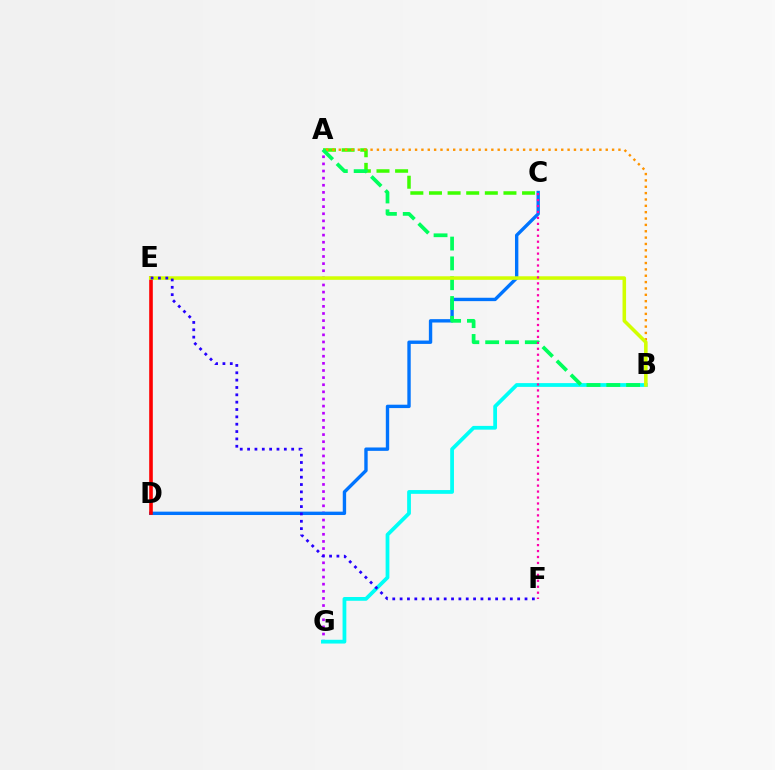{('A', 'G'): [{'color': '#b900ff', 'line_style': 'dotted', 'thickness': 1.94}], ('B', 'G'): [{'color': '#00fff6', 'line_style': 'solid', 'thickness': 2.71}], ('C', 'D'): [{'color': '#0074ff', 'line_style': 'solid', 'thickness': 2.43}], ('A', 'C'): [{'color': '#3dff00', 'line_style': 'dashed', 'thickness': 2.53}], ('A', 'B'): [{'color': '#ff9400', 'line_style': 'dotted', 'thickness': 1.73}, {'color': '#00ff5c', 'line_style': 'dashed', 'thickness': 2.69}], ('D', 'E'): [{'color': '#ff0000', 'line_style': 'solid', 'thickness': 2.6}], ('B', 'E'): [{'color': '#d1ff00', 'line_style': 'solid', 'thickness': 2.55}], ('C', 'F'): [{'color': '#ff00ac', 'line_style': 'dotted', 'thickness': 1.62}], ('E', 'F'): [{'color': '#2500ff', 'line_style': 'dotted', 'thickness': 2.0}]}